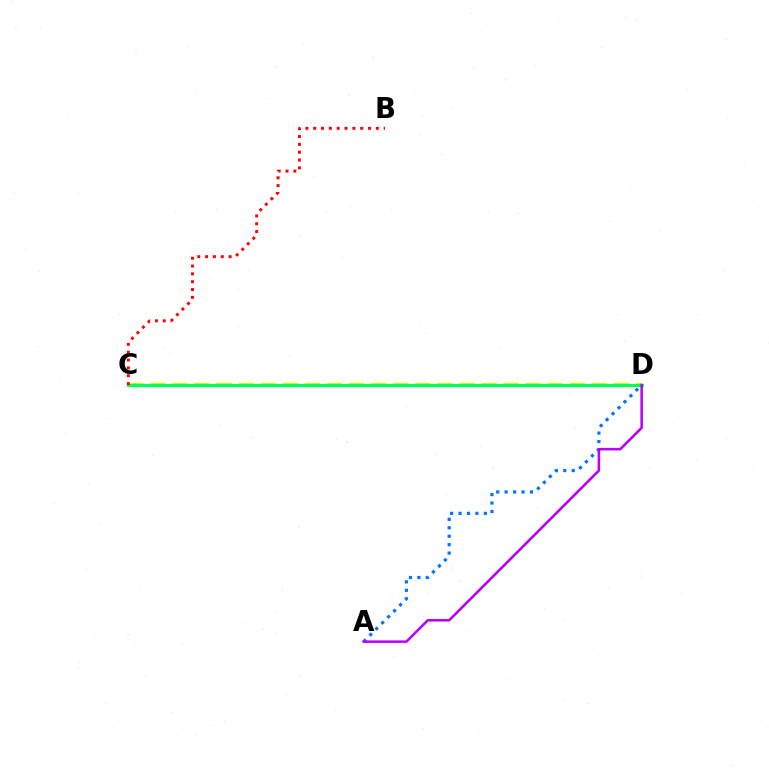{('C', 'D'): [{'color': '#d1ff00', 'line_style': 'dashed', 'thickness': 3.0}, {'color': '#00ff5c', 'line_style': 'solid', 'thickness': 2.29}], ('A', 'D'): [{'color': '#0074ff', 'line_style': 'dotted', 'thickness': 2.29}, {'color': '#b900ff', 'line_style': 'solid', 'thickness': 1.83}], ('B', 'C'): [{'color': '#ff0000', 'line_style': 'dotted', 'thickness': 2.13}]}